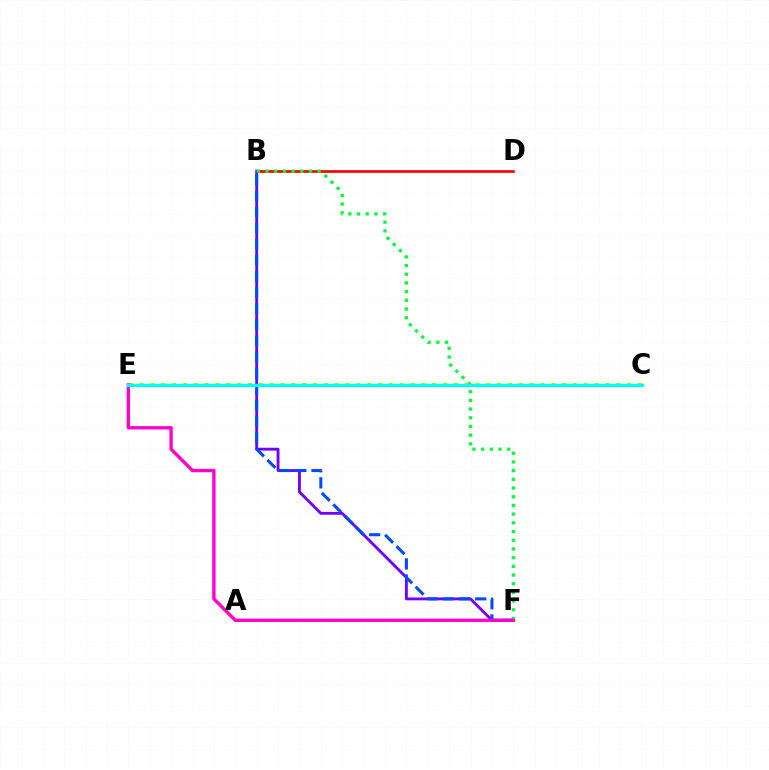{('C', 'E'): [{'color': '#ffbd00', 'line_style': 'dashed', 'thickness': 1.87}, {'color': '#84ff00', 'line_style': 'dotted', 'thickness': 2.94}, {'color': '#00fff6', 'line_style': 'solid', 'thickness': 2.36}], ('B', 'D'): [{'color': '#ff0000', 'line_style': 'solid', 'thickness': 1.94}], ('B', 'F'): [{'color': '#7200ff', 'line_style': 'solid', 'thickness': 2.05}, {'color': '#004bff', 'line_style': 'dashed', 'thickness': 2.19}, {'color': '#00ff39', 'line_style': 'dotted', 'thickness': 2.36}], ('E', 'F'): [{'color': '#ff00cf', 'line_style': 'solid', 'thickness': 2.41}]}